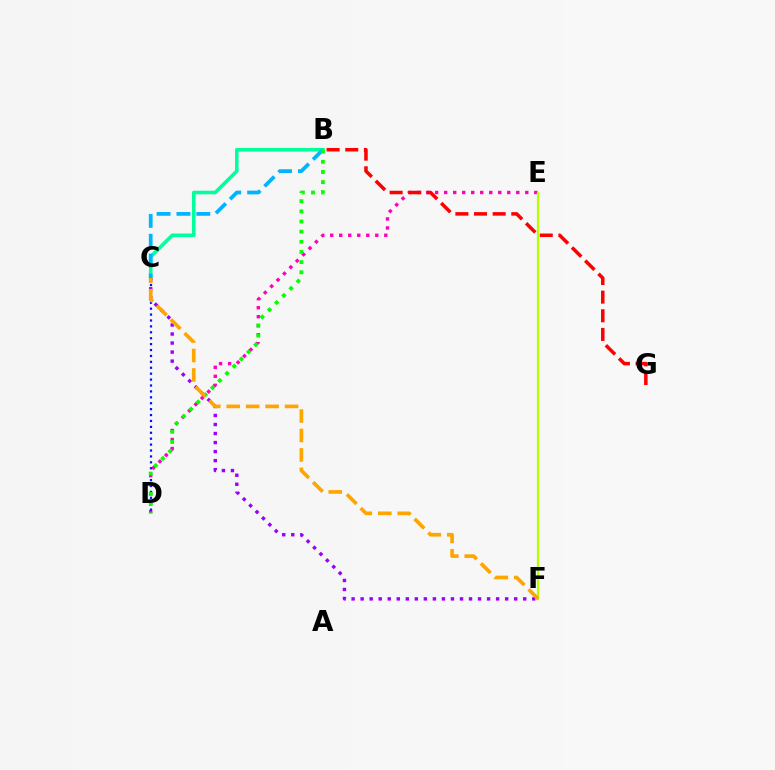{('D', 'E'): [{'color': '#ff00bd', 'line_style': 'dotted', 'thickness': 2.45}], ('B', 'G'): [{'color': '#ff0000', 'line_style': 'dashed', 'thickness': 2.53}], ('C', 'D'): [{'color': '#0010ff', 'line_style': 'dotted', 'thickness': 1.61}], ('B', 'C'): [{'color': '#00ff9d', 'line_style': 'solid', 'thickness': 2.58}, {'color': '#00b5ff', 'line_style': 'dashed', 'thickness': 2.7}], ('C', 'F'): [{'color': '#9b00ff', 'line_style': 'dotted', 'thickness': 2.45}, {'color': '#ffa500', 'line_style': 'dashed', 'thickness': 2.64}], ('B', 'D'): [{'color': '#08ff00', 'line_style': 'dotted', 'thickness': 2.76}], ('E', 'F'): [{'color': '#b3ff00', 'line_style': 'solid', 'thickness': 1.61}]}